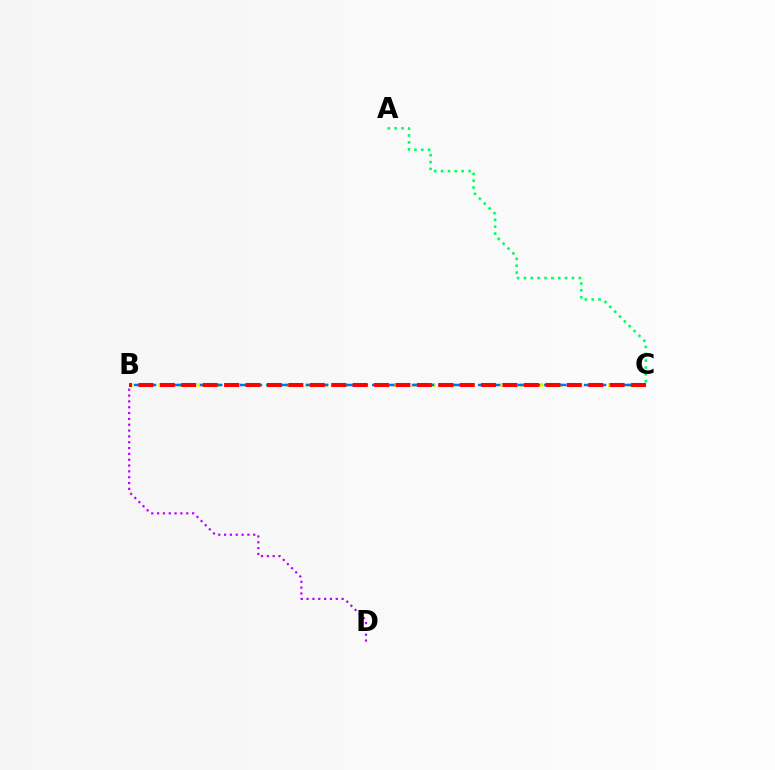{('A', 'C'): [{'color': '#00ff5c', 'line_style': 'dotted', 'thickness': 1.86}], ('B', 'C'): [{'color': '#d1ff00', 'line_style': 'dotted', 'thickness': 2.66}, {'color': '#0074ff', 'line_style': 'dashed', 'thickness': 1.8}, {'color': '#ff0000', 'line_style': 'dashed', 'thickness': 2.91}], ('B', 'D'): [{'color': '#b900ff', 'line_style': 'dotted', 'thickness': 1.58}]}